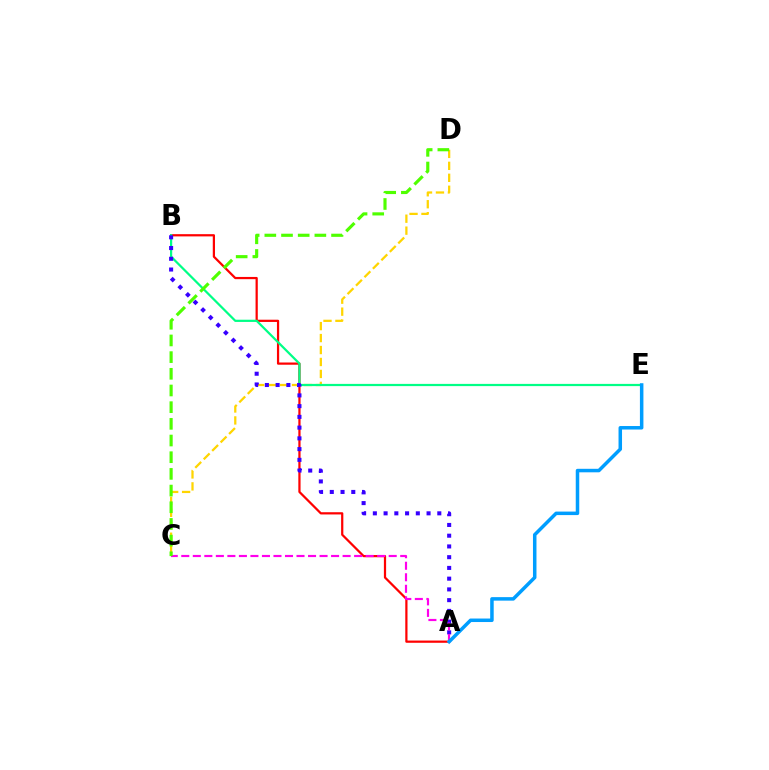{('A', 'B'): [{'color': '#ff0000', 'line_style': 'solid', 'thickness': 1.61}, {'color': '#3700ff', 'line_style': 'dotted', 'thickness': 2.92}], ('C', 'D'): [{'color': '#ffd500', 'line_style': 'dashed', 'thickness': 1.62}, {'color': '#4fff00', 'line_style': 'dashed', 'thickness': 2.27}], ('B', 'E'): [{'color': '#00ff86', 'line_style': 'solid', 'thickness': 1.6}], ('A', 'C'): [{'color': '#ff00ed', 'line_style': 'dashed', 'thickness': 1.57}], ('A', 'E'): [{'color': '#009eff', 'line_style': 'solid', 'thickness': 2.52}]}